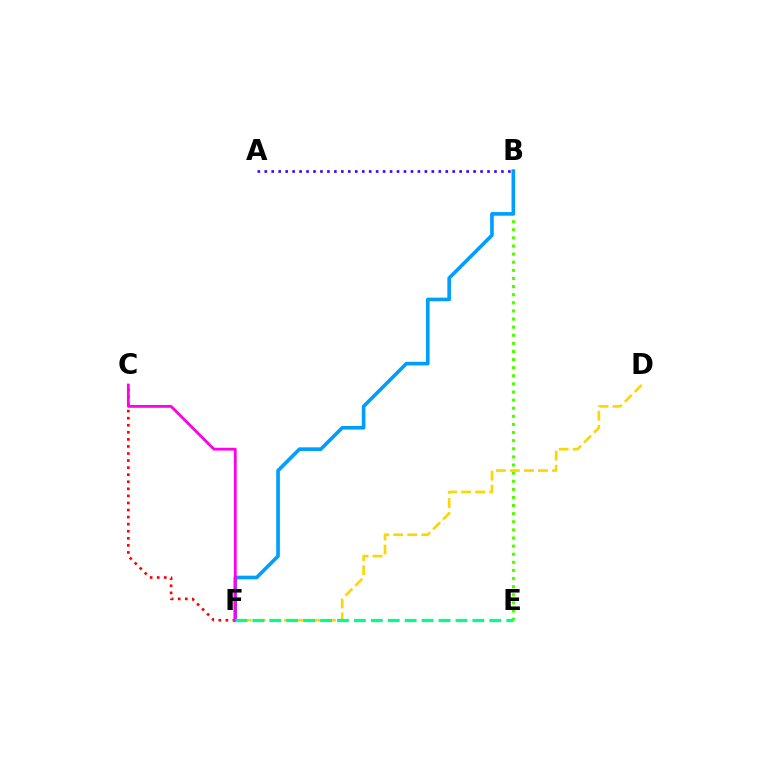{('C', 'F'): [{'color': '#ff0000', 'line_style': 'dotted', 'thickness': 1.92}, {'color': '#ff00ed', 'line_style': 'solid', 'thickness': 2.02}], ('B', 'E'): [{'color': '#4fff00', 'line_style': 'dotted', 'thickness': 2.2}], ('B', 'F'): [{'color': '#009eff', 'line_style': 'solid', 'thickness': 2.62}], ('D', 'F'): [{'color': '#ffd500', 'line_style': 'dashed', 'thickness': 1.91}], ('A', 'B'): [{'color': '#3700ff', 'line_style': 'dotted', 'thickness': 1.89}], ('E', 'F'): [{'color': '#00ff86', 'line_style': 'dashed', 'thickness': 2.3}]}